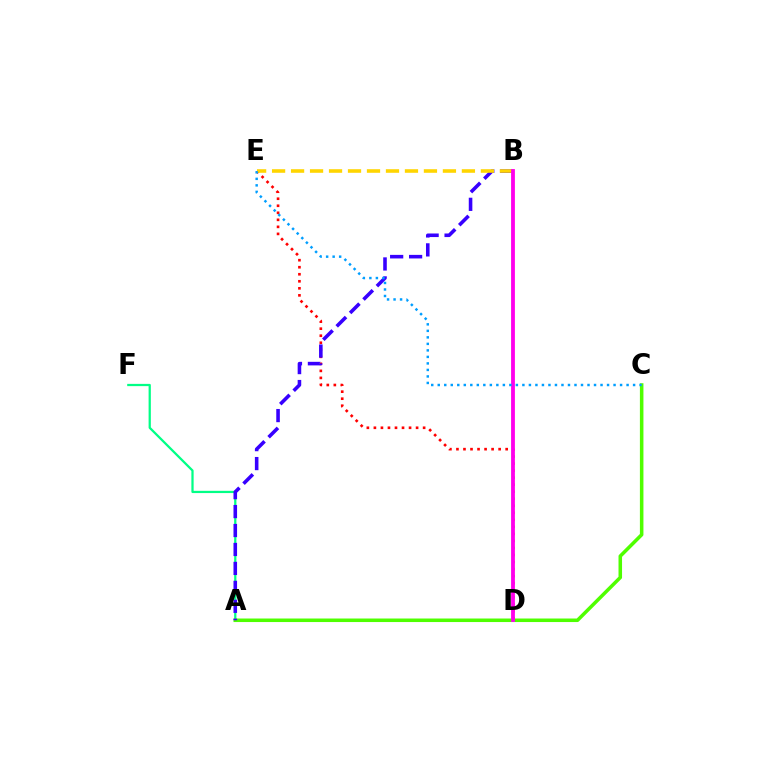{('A', 'F'): [{'color': '#00ff86', 'line_style': 'solid', 'thickness': 1.62}], ('A', 'C'): [{'color': '#4fff00', 'line_style': 'solid', 'thickness': 2.55}], ('D', 'E'): [{'color': '#ff0000', 'line_style': 'dotted', 'thickness': 1.91}], ('A', 'B'): [{'color': '#3700ff', 'line_style': 'dashed', 'thickness': 2.57}], ('B', 'E'): [{'color': '#ffd500', 'line_style': 'dashed', 'thickness': 2.58}], ('B', 'D'): [{'color': '#ff00ed', 'line_style': 'solid', 'thickness': 2.74}], ('C', 'E'): [{'color': '#009eff', 'line_style': 'dotted', 'thickness': 1.77}]}